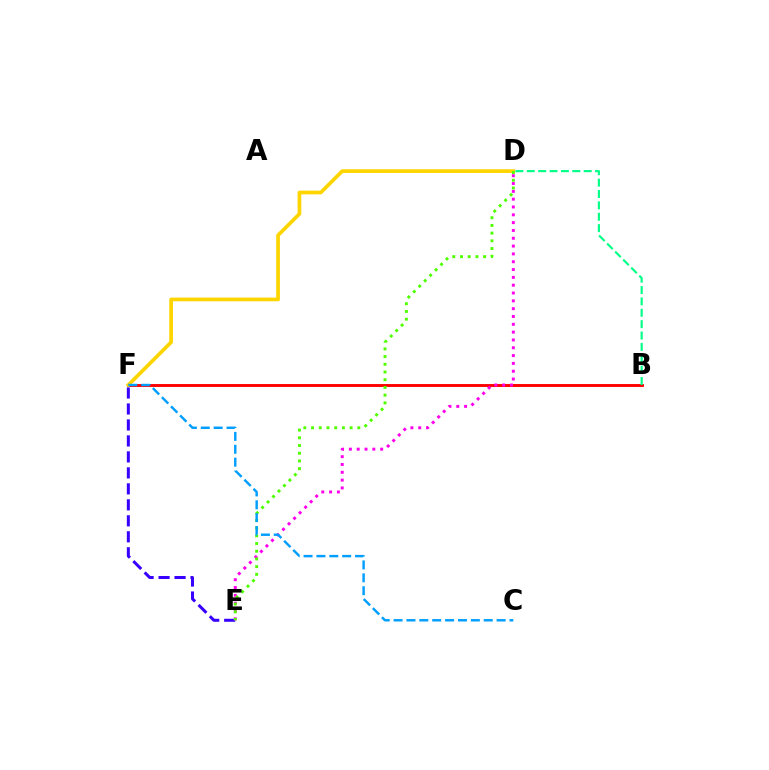{('B', 'F'): [{'color': '#ff0000', 'line_style': 'solid', 'thickness': 2.09}], ('D', 'F'): [{'color': '#ffd500', 'line_style': 'solid', 'thickness': 2.67}], ('E', 'F'): [{'color': '#3700ff', 'line_style': 'dashed', 'thickness': 2.17}], ('D', 'E'): [{'color': '#ff00ed', 'line_style': 'dotted', 'thickness': 2.12}, {'color': '#4fff00', 'line_style': 'dotted', 'thickness': 2.1}], ('B', 'D'): [{'color': '#00ff86', 'line_style': 'dashed', 'thickness': 1.55}], ('C', 'F'): [{'color': '#009eff', 'line_style': 'dashed', 'thickness': 1.75}]}